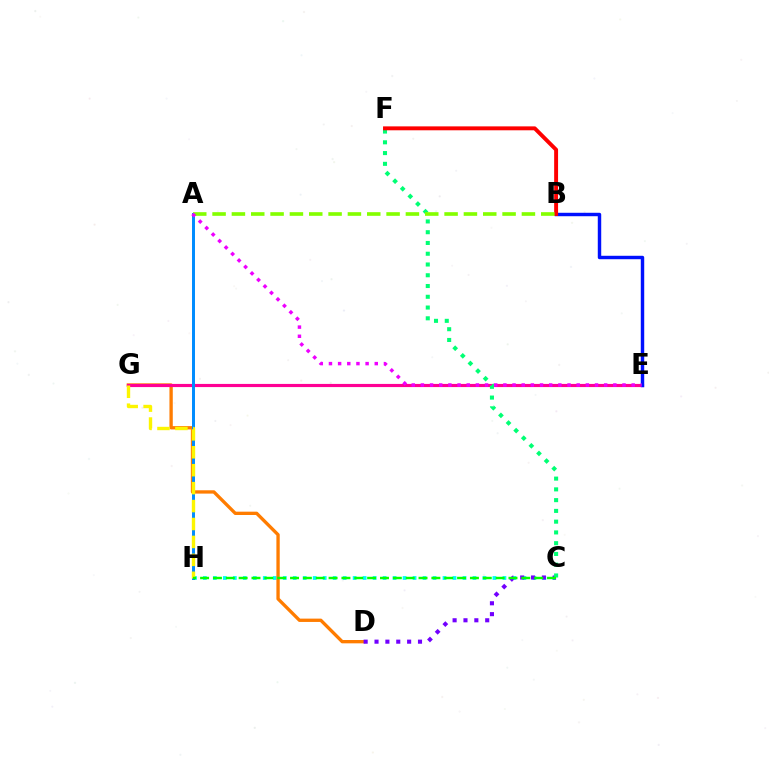{('C', 'H'): [{'color': '#00fff6', 'line_style': 'dotted', 'thickness': 2.71}, {'color': '#08ff00', 'line_style': 'dashed', 'thickness': 1.75}], ('D', 'G'): [{'color': '#ff7c00', 'line_style': 'solid', 'thickness': 2.39}], ('C', 'D'): [{'color': '#7200ff', 'line_style': 'dotted', 'thickness': 2.95}], ('E', 'G'): [{'color': '#ff0094', 'line_style': 'solid', 'thickness': 2.28}], ('B', 'E'): [{'color': '#0010ff', 'line_style': 'solid', 'thickness': 2.47}], ('C', 'F'): [{'color': '#00ff74', 'line_style': 'dotted', 'thickness': 2.92}], ('B', 'F'): [{'color': '#ff0000', 'line_style': 'solid', 'thickness': 2.82}], ('A', 'H'): [{'color': '#008cff', 'line_style': 'solid', 'thickness': 2.14}], ('A', 'B'): [{'color': '#84ff00', 'line_style': 'dashed', 'thickness': 2.63}], ('G', 'H'): [{'color': '#fcf500', 'line_style': 'dashed', 'thickness': 2.44}], ('A', 'E'): [{'color': '#ee00ff', 'line_style': 'dotted', 'thickness': 2.49}]}